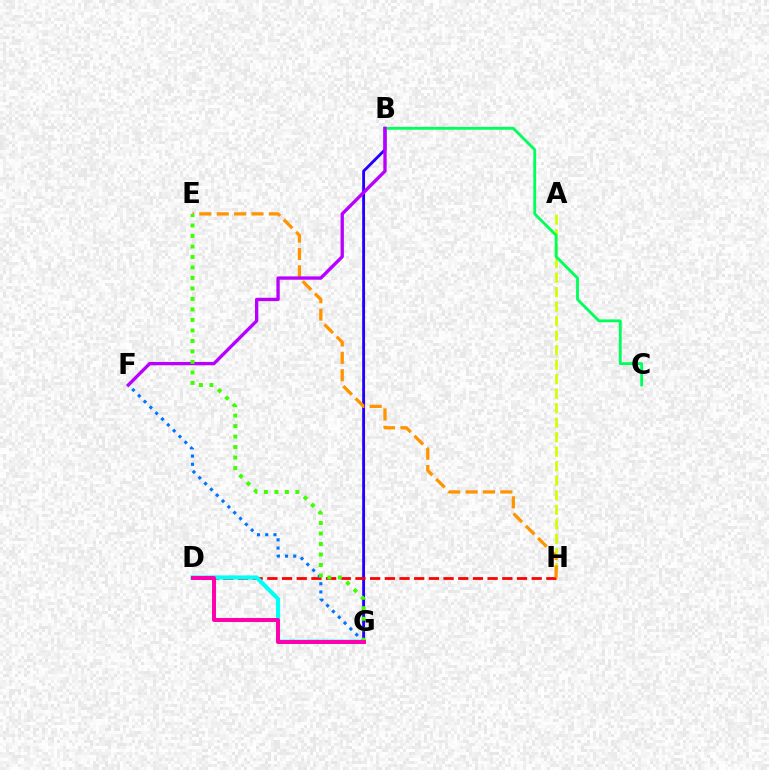{('B', 'G'): [{'color': '#2500ff', 'line_style': 'solid', 'thickness': 2.06}], ('A', 'H'): [{'color': '#d1ff00', 'line_style': 'dashed', 'thickness': 1.97}], ('D', 'H'): [{'color': '#ff0000', 'line_style': 'dashed', 'thickness': 1.99}], ('B', 'C'): [{'color': '#00ff5c', 'line_style': 'solid', 'thickness': 2.04}], ('E', 'H'): [{'color': '#ff9400', 'line_style': 'dashed', 'thickness': 2.36}], ('B', 'F'): [{'color': '#b900ff', 'line_style': 'solid', 'thickness': 2.4}], ('F', 'G'): [{'color': '#0074ff', 'line_style': 'dotted', 'thickness': 2.24}], ('D', 'G'): [{'color': '#00fff6', 'line_style': 'solid', 'thickness': 3.0}, {'color': '#ff00ac', 'line_style': 'solid', 'thickness': 2.85}], ('E', 'G'): [{'color': '#3dff00', 'line_style': 'dotted', 'thickness': 2.85}]}